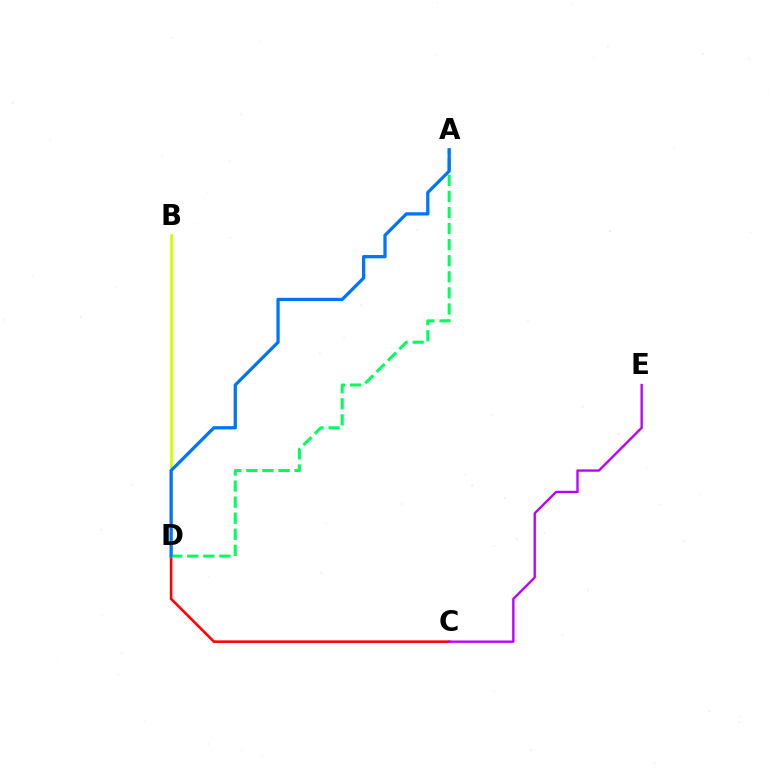{('C', 'D'): [{'color': '#ff0000', 'line_style': 'solid', 'thickness': 1.85}], ('A', 'D'): [{'color': '#00ff5c', 'line_style': 'dashed', 'thickness': 2.18}, {'color': '#0074ff', 'line_style': 'solid', 'thickness': 2.35}], ('C', 'E'): [{'color': '#b900ff', 'line_style': 'solid', 'thickness': 1.69}], ('B', 'D'): [{'color': '#d1ff00', 'line_style': 'solid', 'thickness': 2.01}]}